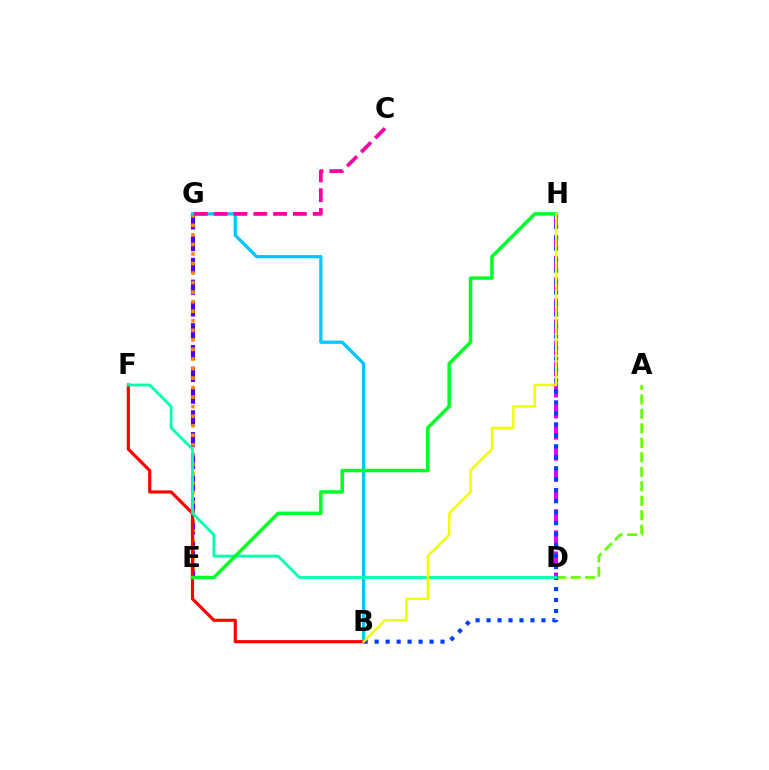{('D', 'H'): [{'color': '#d600ff', 'line_style': 'dashed', 'thickness': 2.87}], ('A', 'D'): [{'color': '#66ff00', 'line_style': 'dashed', 'thickness': 1.97}], ('E', 'G'): [{'color': '#4f00ff', 'line_style': 'dashed', 'thickness': 2.96}, {'color': '#ff8800', 'line_style': 'dotted', 'thickness': 2.59}], ('B', 'G'): [{'color': '#00c7ff', 'line_style': 'solid', 'thickness': 2.33}], ('B', 'H'): [{'color': '#003fff', 'line_style': 'dotted', 'thickness': 2.98}, {'color': '#eeff00', 'line_style': 'solid', 'thickness': 1.74}], ('B', 'F'): [{'color': '#ff0000', 'line_style': 'solid', 'thickness': 2.26}], ('D', 'F'): [{'color': '#00ffaf', 'line_style': 'solid', 'thickness': 2.0}], ('C', 'G'): [{'color': '#ff00a0', 'line_style': 'dashed', 'thickness': 2.69}], ('E', 'H'): [{'color': '#00ff27', 'line_style': 'solid', 'thickness': 2.5}]}